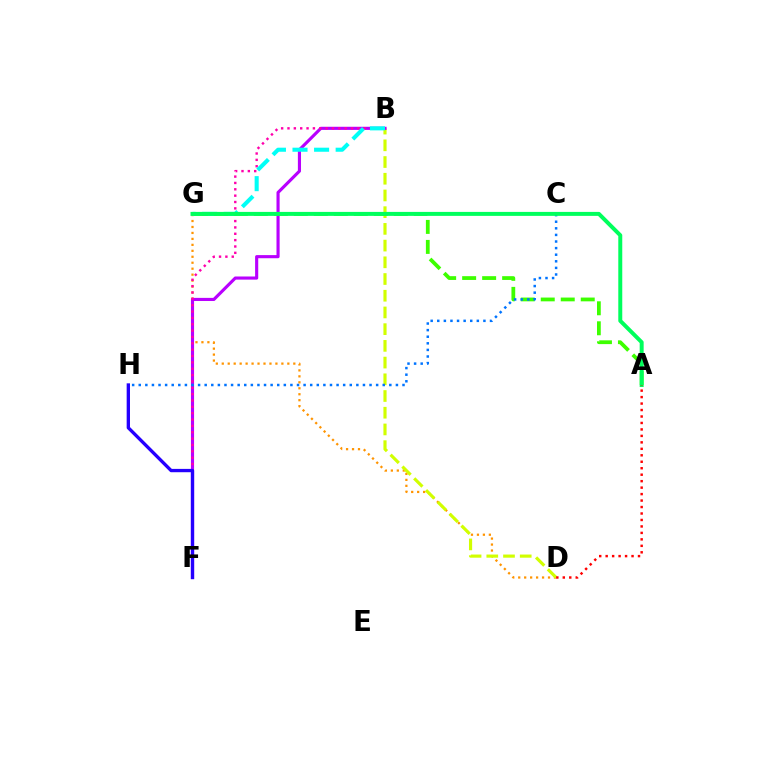{('D', 'G'): [{'color': '#ff9400', 'line_style': 'dotted', 'thickness': 1.62}], ('B', 'D'): [{'color': '#d1ff00', 'line_style': 'dashed', 'thickness': 2.27}], ('B', 'F'): [{'color': '#b900ff', 'line_style': 'solid', 'thickness': 2.25}, {'color': '#ff00ac', 'line_style': 'dotted', 'thickness': 1.73}], ('B', 'G'): [{'color': '#00fff6', 'line_style': 'dashed', 'thickness': 2.93}], ('A', 'G'): [{'color': '#3dff00', 'line_style': 'dashed', 'thickness': 2.72}, {'color': '#00ff5c', 'line_style': 'solid', 'thickness': 2.86}], ('F', 'H'): [{'color': '#2500ff', 'line_style': 'solid', 'thickness': 2.4}], ('C', 'H'): [{'color': '#0074ff', 'line_style': 'dotted', 'thickness': 1.79}], ('A', 'D'): [{'color': '#ff0000', 'line_style': 'dotted', 'thickness': 1.76}]}